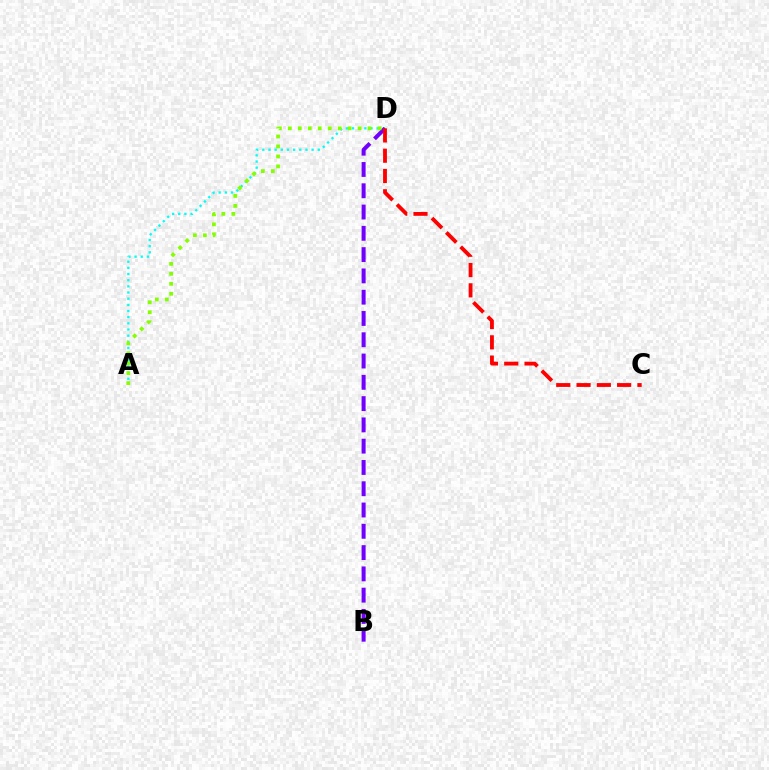{('A', 'D'): [{'color': '#00fff6', 'line_style': 'dotted', 'thickness': 1.67}, {'color': '#84ff00', 'line_style': 'dotted', 'thickness': 2.71}], ('B', 'D'): [{'color': '#7200ff', 'line_style': 'dashed', 'thickness': 2.89}], ('C', 'D'): [{'color': '#ff0000', 'line_style': 'dashed', 'thickness': 2.76}]}